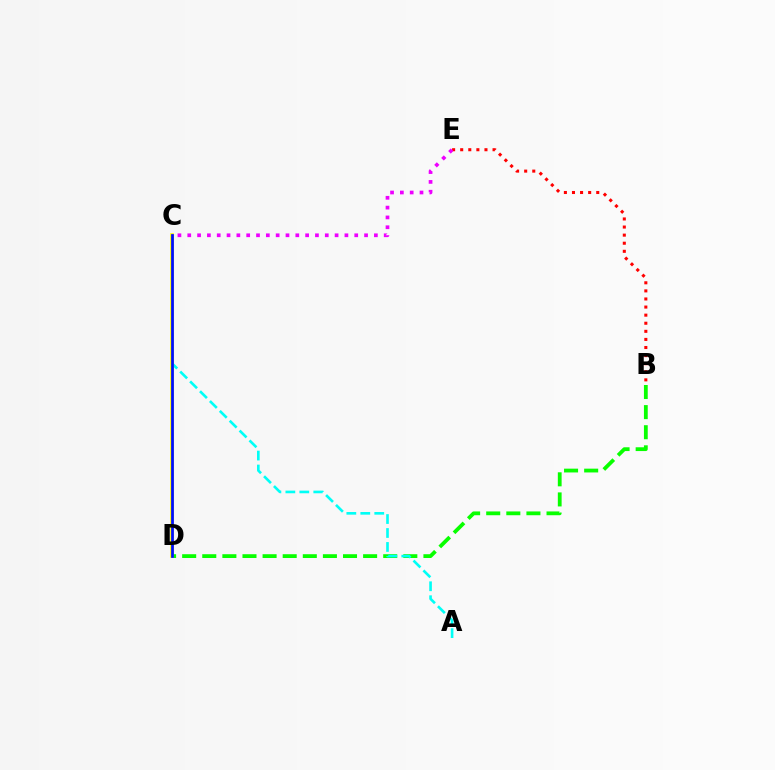{('B', 'D'): [{'color': '#08ff00', 'line_style': 'dashed', 'thickness': 2.73}], ('A', 'C'): [{'color': '#00fff6', 'line_style': 'dashed', 'thickness': 1.9}], ('C', 'D'): [{'color': '#fcf500', 'line_style': 'solid', 'thickness': 2.61}, {'color': '#0010ff', 'line_style': 'solid', 'thickness': 1.99}], ('B', 'E'): [{'color': '#ff0000', 'line_style': 'dotted', 'thickness': 2.2}], ('C', 'E'): [{'color': '#ee00ff', 'line_style': 'dotted', 'thickness': 2.67}]}